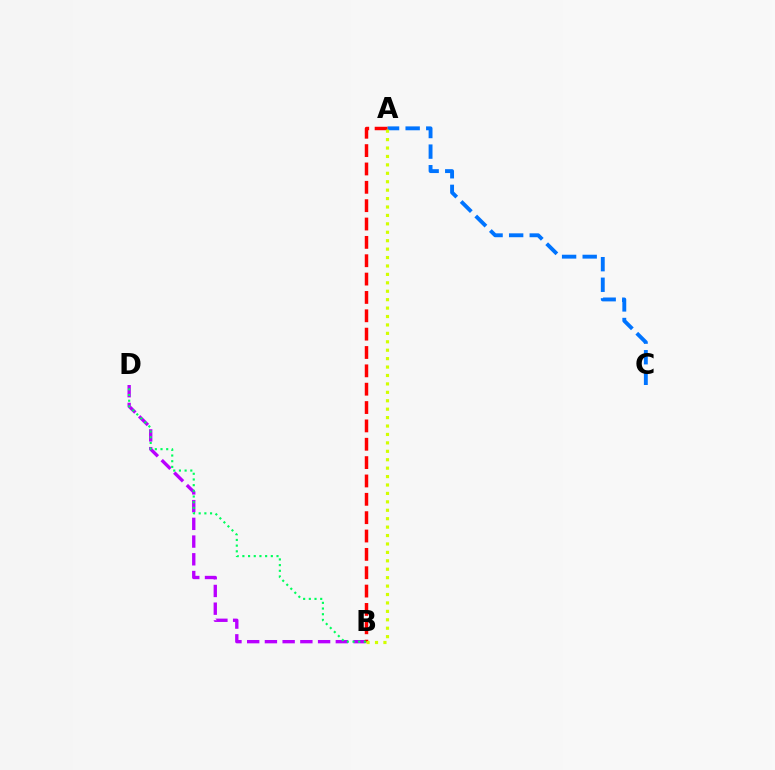{('B', 'D'): [{'color': '#b900ff', 'line_style': 'dashed', 'thickness': 2.41}, {'color': '#00ff5c', 'line_style': 'dotted', 'thickness': 1.54}], ('A', 'C'): [{'color': '#0074ff', 'line_style': 'dashed', 'thickness': 2.8}], ('A', 'B'): [{'color': '#ff0000', 'line_style': 'dashed', 'thickness': 2.49}, {'color': '#d1ff00', 'line_style': 'dotted', 'thickness': 2.29}]}